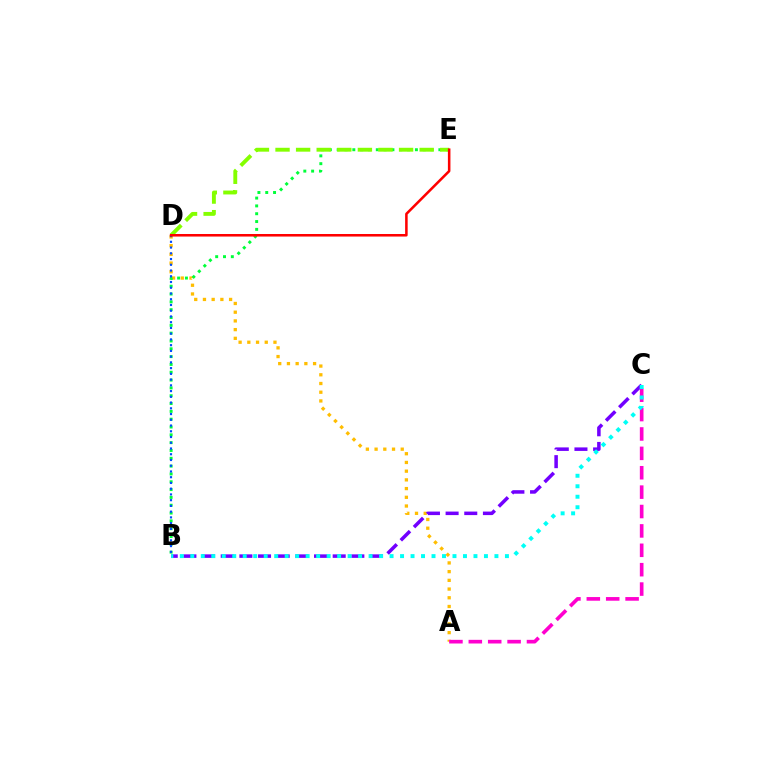{('A', 'D'): [{'color': '#ffbd00', 'line_style': 'dotted', 'thickness': 2.37}], ('B', 'E'): [{'color': '#00ff39', 'line_style': 'dotted', 'thickness': 2.13}], ('A', 'C'): [{'color': '#ff00cf', 'line_style': 'dashed', 'thickness': 2.63}], ('D', 'E'): [{'color': '#84ff00', 'line_style': 'dashed', 'thickness': 2.8}, {'color': '#ff0000', 'line_style': 'solid', 'thickness': 1.83}], ('B', 'C'): [{'color': '#7200ff', 'line_style': 'dashed', 'thickness': 2.54}, {'color': '#00fff6', 'line_style': 'dotted', 'thickness': 2.85}], ('B', 'D'): [{'color': '#004bff', 'line_style': 'dotted', 'thickness': 1.56}]}